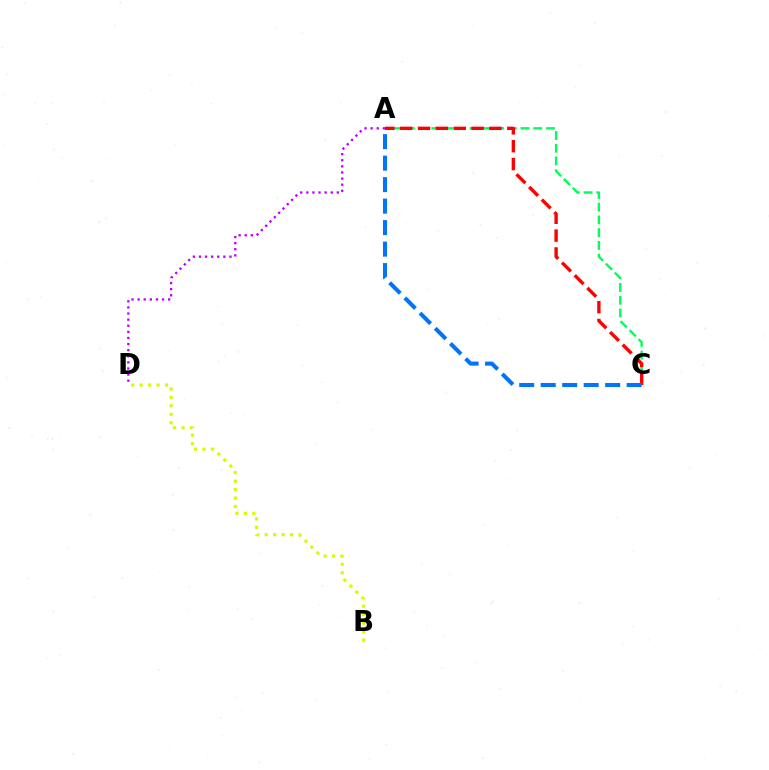{('A', 'D'): [{'color': '#b900ff', 'line_style': 'dotted', 'thickness': 1.66}], ('B', 'D'): [{'color': '#d1ff00', 'line_style': 'dotted', 'thickness': 2.3}], ('A', 'C'): [{'color': '#00ff5c', 'line_style': 'dashed', 'thickness': 1.73}, {'color': '#ff0000', 'line_style': 'dashed', 'thickness': 2.43}, {'color': '#0074ff', 'line_style': 'dashed', 'thickness': 2.92}]}